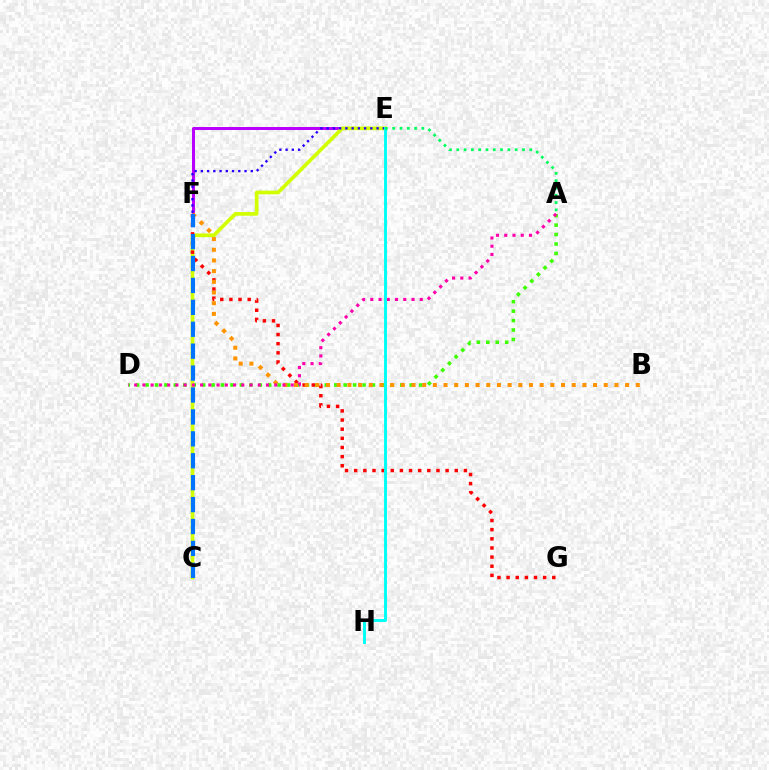{('A', 'D'): [{'color': '#3dff00', 'line_style': 'dotted', 'thickness': 2.56}, {'color': '#ff00ac', 'line_style': 'dotted', 'thickness': 2.24}], ('E', 'F'): [{'color': '#b900ff', 'line_style': 'solid', 'thickness': 2.16}, {'color': '#2500ff', 'line_style': 'dotted', 'thickness': 1.7}], ('C', 'E'): [{'color': '#d1ff00', 'line_style': 'solid', 'thickness': 2.65}], ('F', 'G'): [{'color': '#ff0000', 'line_style': 'dotted', 'thickness': 2.48}], ('B', 'F'): [{'color': '#ff9400', 'line_style': 'dotted', 'thickness': 2.9}], ('C', 'F'): [{'color': '#0074ff', 'line_style': 'dashed', 'thickness': 2.98}], ('E', 'H'): [{'color': '#00fff6', 'line_style': 'solid', 'thickness': 2.1}], ('A', 'E'): [{'color': '#00ff5c', 'line_style': 'dotted', 'thickness': 1.98}]}